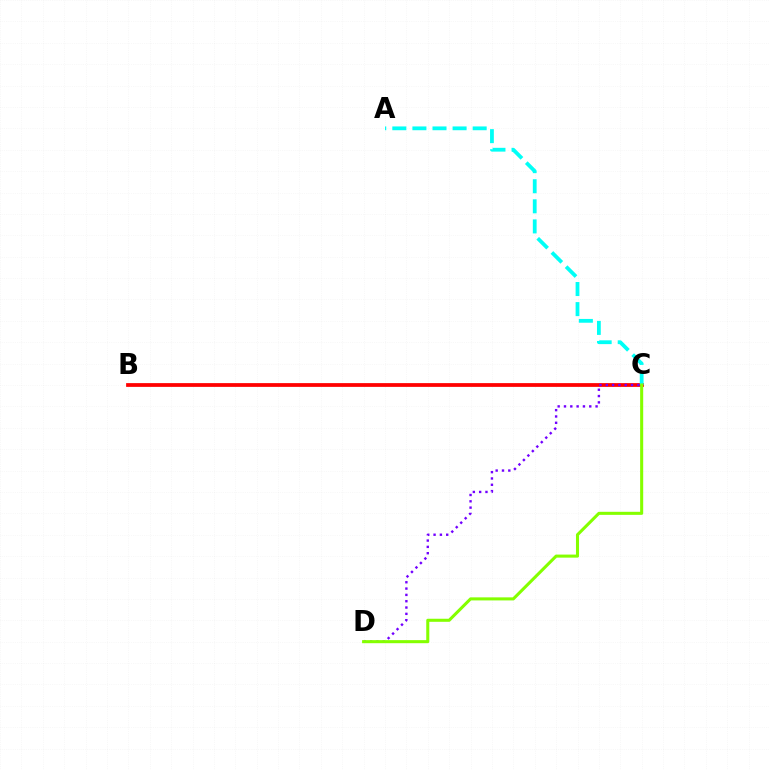{('B', 'C'): [{'color': '#ff0000', 'line_style': 'solid', 'thickness': 2.71}], ('A', 'C'): [{'color': '#00fff6', 'line_style': 'dashed', 'thickness': 2.73}], ('C', 'D'): [{'color': '#7200ff', 'line_style': 'dotted', 'thickness': 1.72}, {'color': '#84ff00', 'line_style': 'solid', 'thickness': 2.2}]}